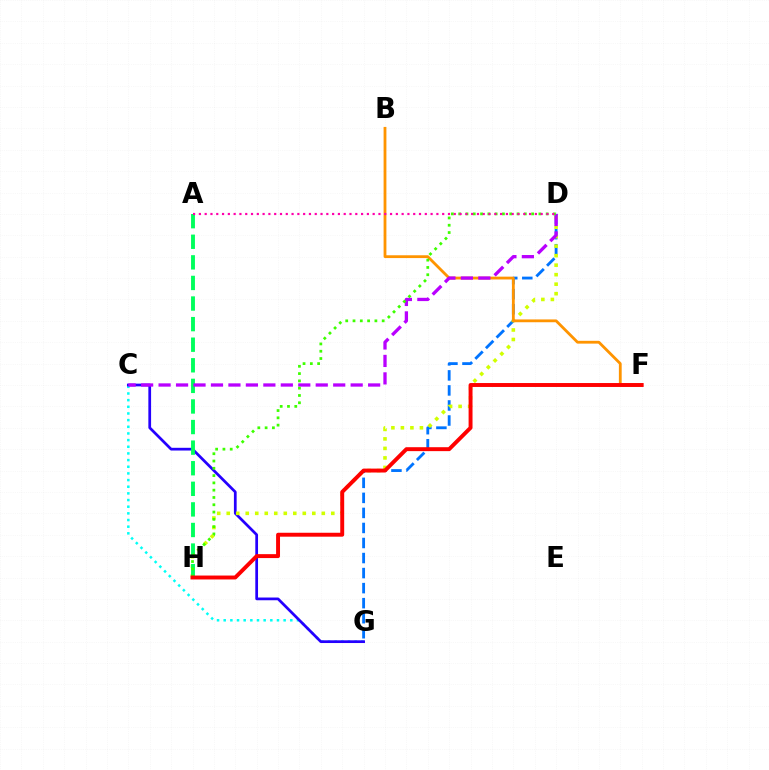{('D', 'G'): [{'color': '#0074ff', 'line_style': 'dashed', 'thickness': 2.04}], ('C', 'G'): [{'color': '#00fff6', 'line_style': 'dotted', 'thickness': 1.81}, {'color': '#2500ff', 'line_style': 'solid', 'thickness': 1.97}], ('D', 'H'): [{'color': '#d1ff00', 'line_style': 'dotted', 'thickness': 2.58}, {'color': '#3dff00', 'line_style': 'dotted', 'thickness': 1.98}], ('A', 'H'): [{'color': '#00ff5c', 'line_style': 'dashed', 'thickness': 2.8}], ('B', 'F'): [{'color': '#ff9400', 'line_style': 'solid', 'thickness': 2.02}], ('C', 'D'): [{'color': '#b900ff', 'line_style': 'dashed', 'thickness': 2.37}], ('A', 'D'): [{'color': '#ff00ac', 'line_style': 'dotted', 'thickness': 1.57}], ('F', 'H'): [{'color': '#ff0000', 'line_style': 'solid', 'thickness': 2.83}]}